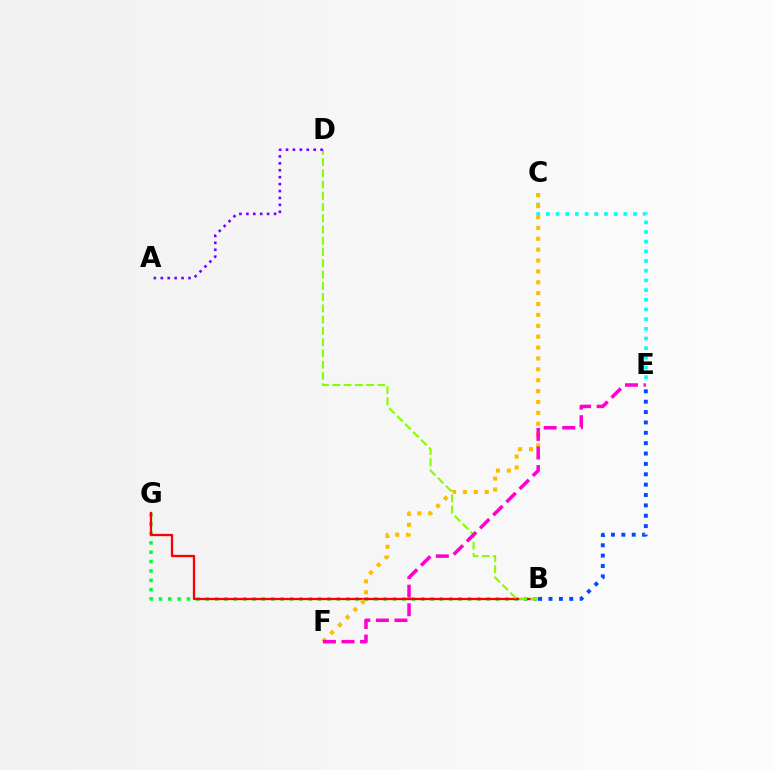{('C', 'E'): [{'color': '#00fff6', 'line_style': 'dotted', 'thickness': 2.63}], ('B', 'G'): [{'color': '#00ff39', 'line_style': 'dotted', 'thickness': 2.54}, {'color': '#ff0000', 'line_style': 'solid', 'thickness': 1.65}], ('C', 'F'): [{'color': '#ffbd00', 'line_style': 'dotted', 'thickness': 2.96}], ('B', 'D'): [{'color': '#84ff00', 'line_style': 'dashed', 'thickness': 1.53}], ('E', 'F'): [{'color': '#ff00cf', 'line_style': 'dashed', 'thickness': 2.53}], ('B', 'E'): [{'color': '#004bff', 'line_style': 'dotted', 'thickness': 2.82}], ('A', 'D'): [{'color': '#7200ff', 'line_style': 'dotted', 'thickness': 1.88}]}